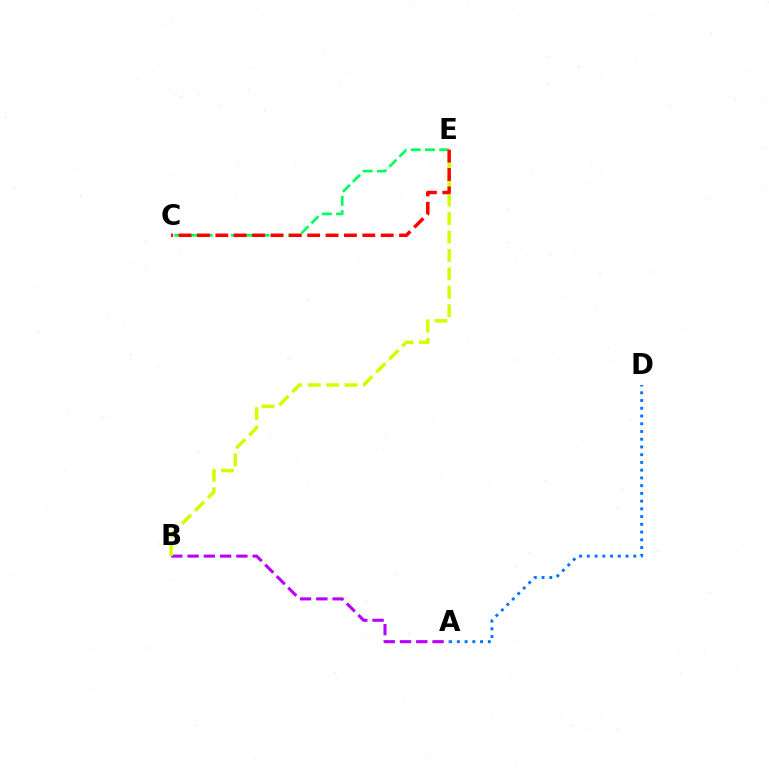{('A', 'B'): [{'color': '#b900ff', 'line_style': 'dashed', 'thickness': 2.21}], ('A', 'D'): [{'color': '#0074ff', 'line_style': 'dotted', 'thickness': 2.1}], ('C', 'E'): [{'color': '#00ff5c', 'line_style': 'dashed', 'thickness': 1.93}, {'color': '#ff0000', 'line_style': 'dashed', 'thickness': 2.5}], ('B', 'E'): [{'color': '#d1ff00', 'line_style': 'dashed', 'thickness': 2.5}]}